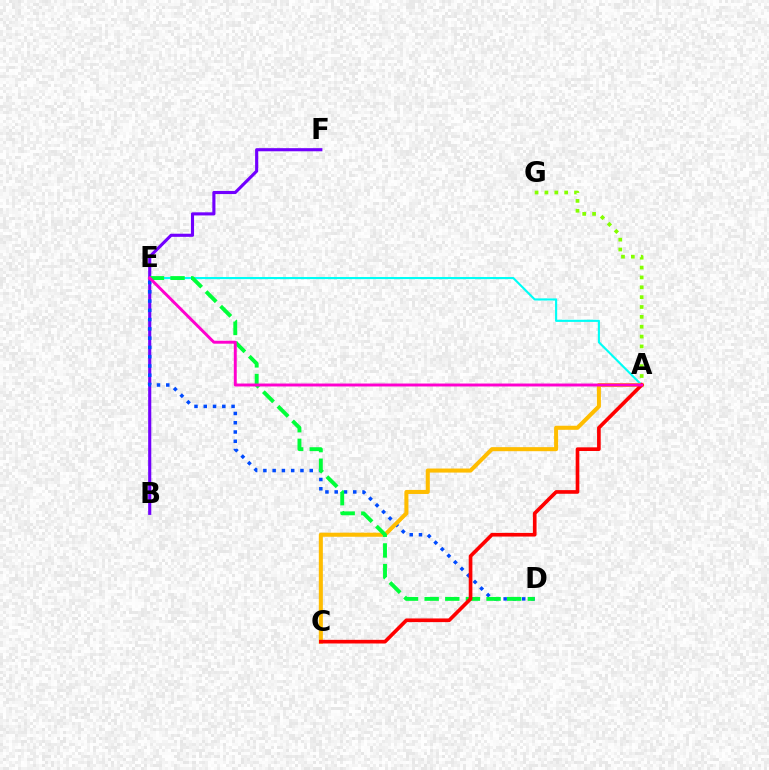{('A', 'E'): [{'color': '#00fff6', 'line_style': 'solid', 'thickness': 1.54}, {'color': '#ff00cf', 'line_style': 'solid', 'thickness': 2.12}], ('B', 'F'): [{'color': '#7200ff', 'line_style': 'solid', 'thickness': 2.24}], ('D', 'E'): [{'color': '#004bff', 'line_style': 'dotted', 'thickness': 2.52}, {'color': '#00ff39', 'line_style': 'dashed', 'thickness': 2.8}], ('A', 'G'): [{'color': '#84ff00', 'line_style': 'dotted', 'thickness': 2.68}], ('A', 'C'): [{'color': '#ffbd00', 'line_style': 'solid', 'thickness': 2.91}, {'color': '#ff0000', 'line_style': 'solid', 'thickness': 2.63}]}